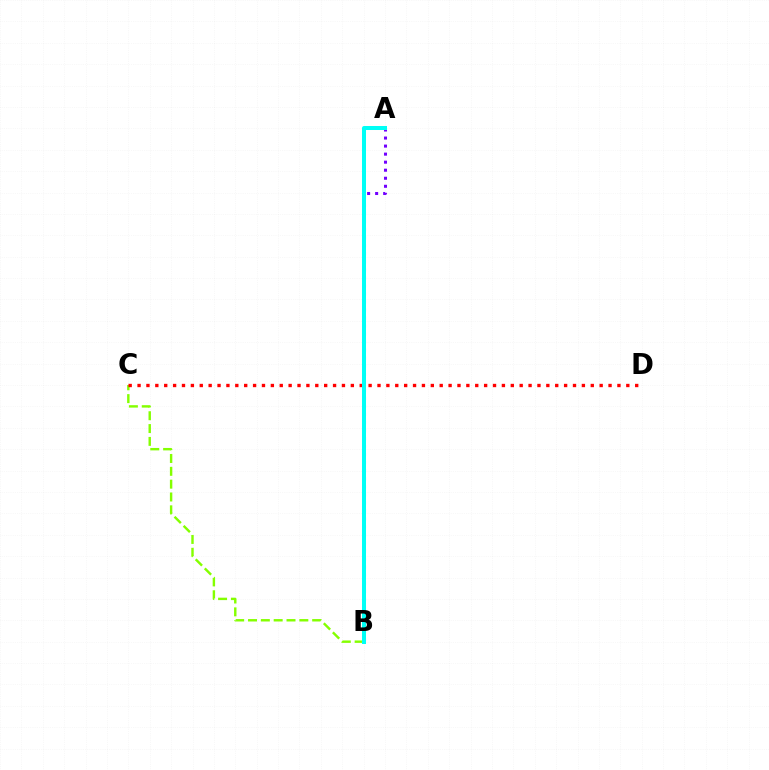{('A', 'B'): [{'color': '#7200ff', 'line_style': 'dotted', 'thickness': 2.18}, {'color': '#00fff6', 'line_style': 'solid', 'thickness': 2.88}], ('B', 'C'): [{'color': '#84ff00', 'line_style': 'dashed', 'thickness': 1.74}], ('C', 'D'): [{'color': '#ff0000', 'line_style': 'dotted', 'thickness': 2.41}]}